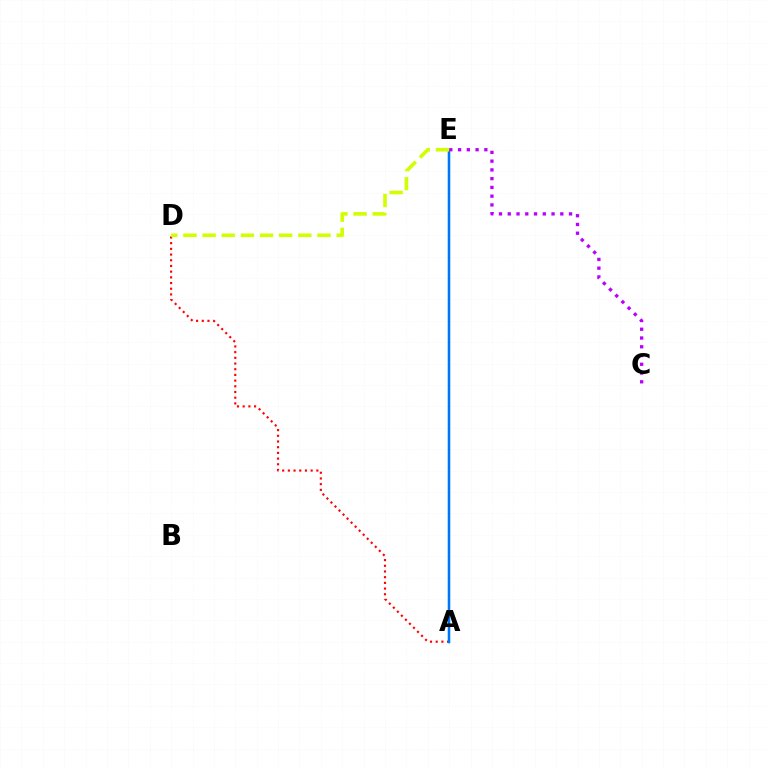{('A', 'E'): [{'color': '#00ff5c', 'line_style': 'solid', 'thickness': 1.64}, {'color': '#0074ff', 'line_style': 'solid', 'thickness': 1.74}], ('A', 'D'): [{'color': '#ff0000', 'line_style': 'dotted', 'thickness': 1.55}], ('C', 'E'): [{'color': '#b900ff', 'line_style': 'dotted', 'thickness': 2.38}], ('D', 'E'): [{'color': '#d1ff00', 'line_style': 'dashed', 'thickness': 2.6}]}